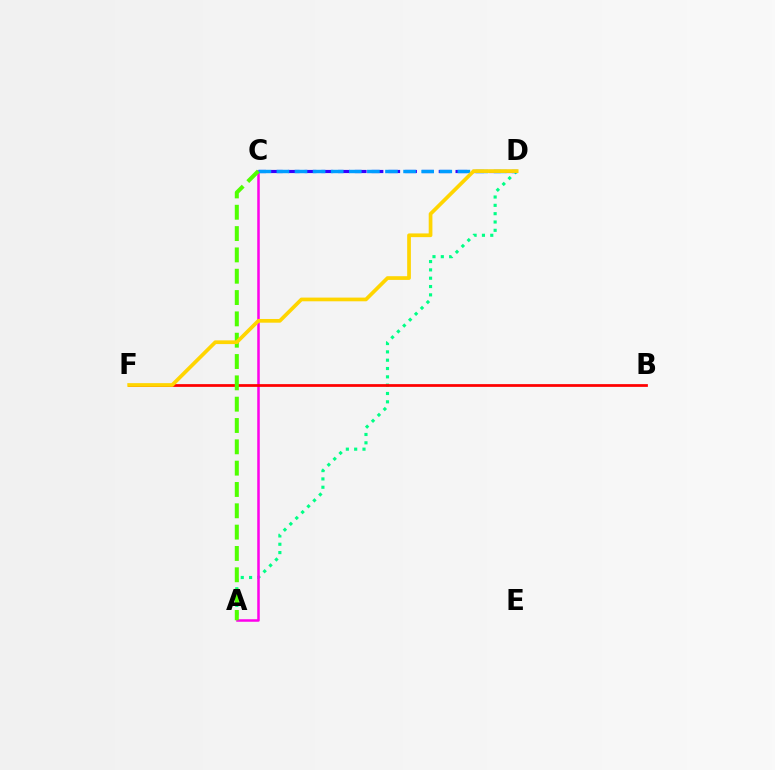{('A', 'D'): [{'color': '#00ff86', 'line_style': 'dotted', 'thickness': 2.26}], ('C', 'D'): [{'color': '#3700ff', 'line_style': 'dashed', 'thickness': 2.28}, {'color': '#009eff', 'line_style': 'dashed', 'thickness': 2.46}], ('A', 'C'): [{'color': '#ff00ed', 'line_style': 'solid', 'thickness': 1.82}, {'color': '#4fff00', 'line_style': 'dashed', 'thickness': 2.9}], ('B', 'F'): [{'color': '#ff0000', 'line_style': 'solid', 'thickness': 1.98}], ('D', 'F'): [{'color': '#ffd500', 'line_style': 'solid', 'thickness': 2.67}]}